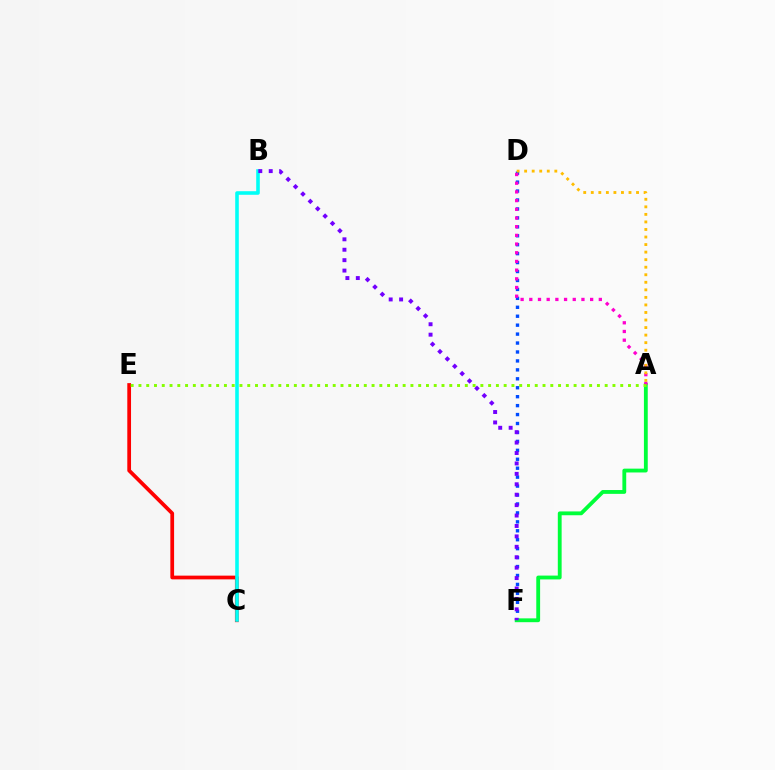{('C', 'E'): [{'color': '#ff0000', 'line_style': 'solid', 'thickness': 2.69}], ('D', 'F'): [{'color': '#004bff', 'line_style': 'dotted', 'thickness': 2.43}], ('A', 'F'): [{'color': '#00ff39', 'line_style': 'solid', 'thickness': 2.75}], ('A', 'D'): [{'color': '#ff00cf', 'line_style': 'dotted', 'thickness': 2.36}, {'color': '#ffbd00', 'line_style': 'dotted', 'thickness': 2.05}], ('B', 'C'): [{'color': '#00fff6', 'line_style': 'solid', 'thickness': 2.58}], ('B', 'F'): [{'color': '#7200ff', 'line_style': 'dotted', 'thickness': 2.83}], ('A', 'E'): [{'color': '#84ff00', 'line_style': 'dotted', 'thickness': 2.11}]}